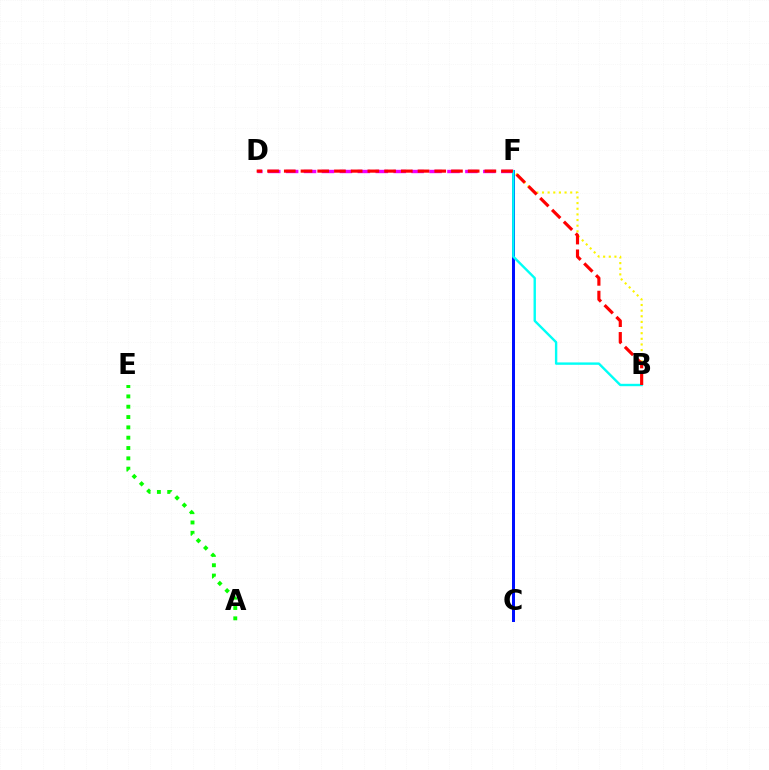{('C', 'F'): [{'color': '#0010ff', 'line_style': 'solid', 'thickness': 2.16}], ('B', 'F'): [{'color': '#fcf500', 'line_style': 'dotted', 'thickness': 1.53}, {'color': '#00fff6', 'line_style': 'solid', 'thickness': 1.72}], ('D', 'F'): [{'color': '#ee00ff', 'line_style': 'dashed', 'thickness': 2.43}], ('A', 'E'): [{'color': '#08ff00', 'line_style': 'dotted', 'thickness': 2.81}], ('B', 'D'): [{'color': '#ff0000', 'line_style': 'dashed', 'thickness': 2.27}]}